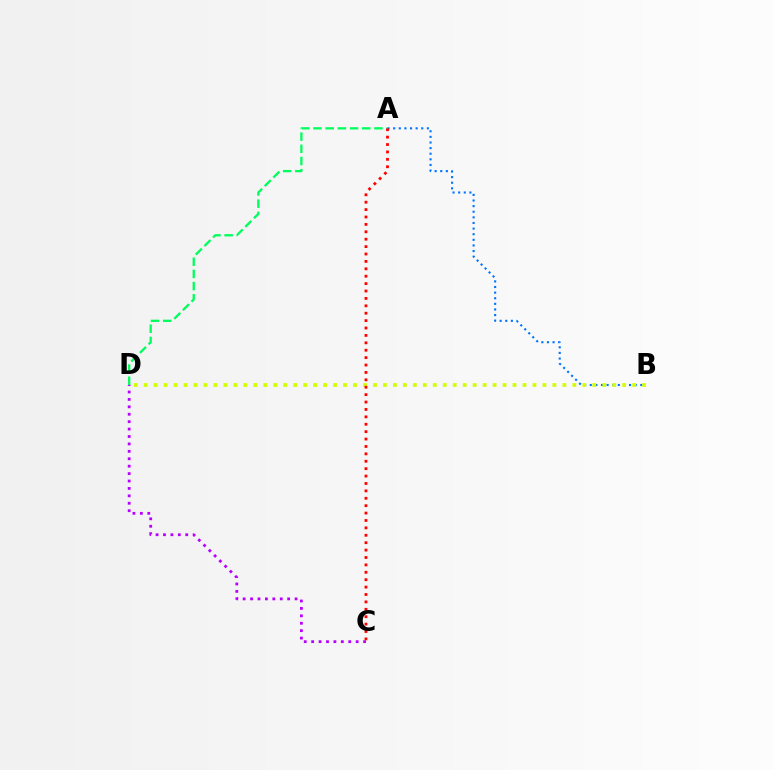{('A', 'B'): [{'color': '#0074ff', 'line_style': 'dotted', 'thickness': 1.53}], ('B', 'D'): [{'color': '#d1ff00', 'line_style': 'dotted', 'thickness': 2.71}], ('A', 'D'): [{'color': '#00ff5c', 'line_style': 'dashed', 'thickness': 1.66}], ('C', 'D'): [{'color': '#b900ff', 'line_style': 'dotted', 'thickness': 2.02}], ('A', 'C'): [{'color': '#ff0000', 'line_style': 'dotted', 'thickness': 2.01}]}